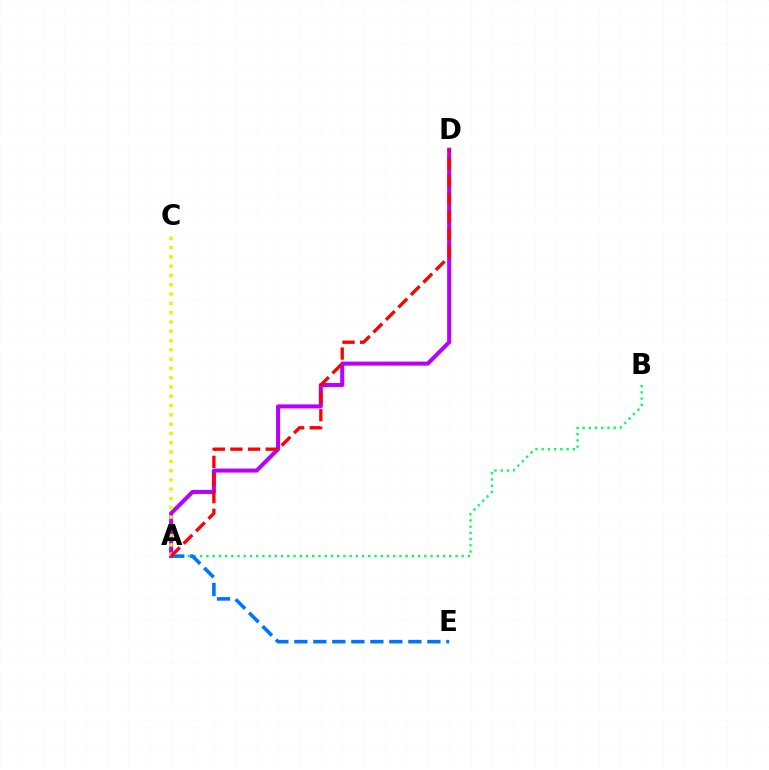{('A', 'D'): [{'color': '#b900ff', 'line_style': 'solid', 'thickness': 2.91}, {'color': '#ff0000', 'line_style': 'dashed', 'thickness': 2.4}], ('A', 'C'): [{'color': '#d1ff00', 'line_style': 'dotted', 'thickness': 2.52}], ('A', 'B'): [{'color': '#00ff5c', 'line_style': 'dotted', 'thickness': 1.69}], ('A', 'E'): [{'color': '#0074ff', 'line_style': 'dashed', 'thickness': 2.58}]}